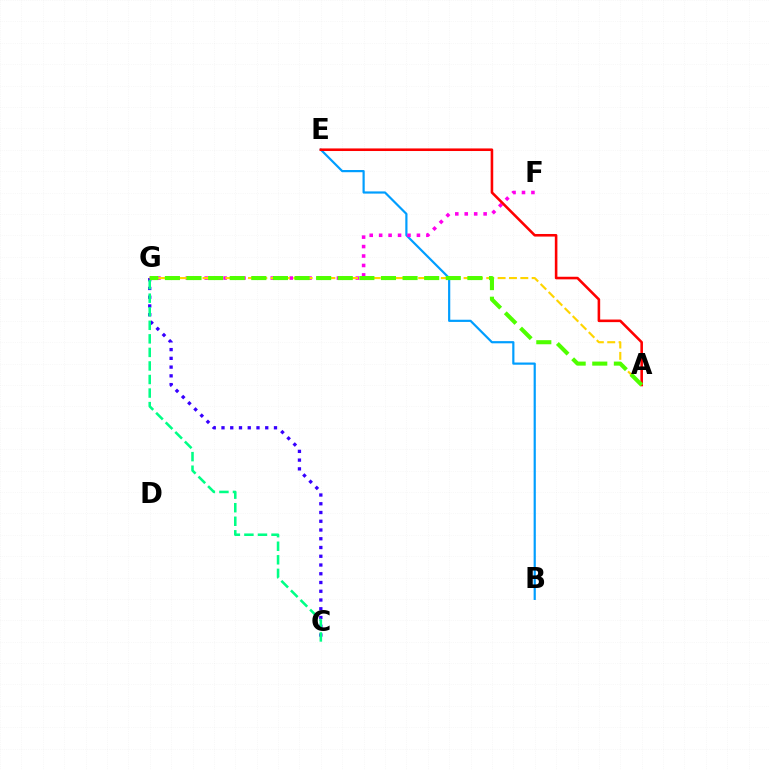{('C', 'G'): [{'color': '#3700ff', 'line_style': 'dotted', 'thickness': 2.38}, {'color': '#00ff86', 'line_style': 'dashed', 'thickness': 1.84}], ('B', 'E'): [{'color': '#009eff', 'line_style': 'solid', 'thickness': 1.58}], ('F', 'G'): [{'color': '#ff00ed', 'line_style': 'dotted', 'thickness': 2.57}], ('A', 'E'): [{'color': '#ff0000', 'line_style': 'solid', 'thickness': 1.86}], ('A', 'G'): [{'color': '#ffd500', 'line_style': 'dashed', 'thickness': 1.54}, {'color': '#4fff00', 'line_style': 'dashed', 'thickness': 2.94}]}